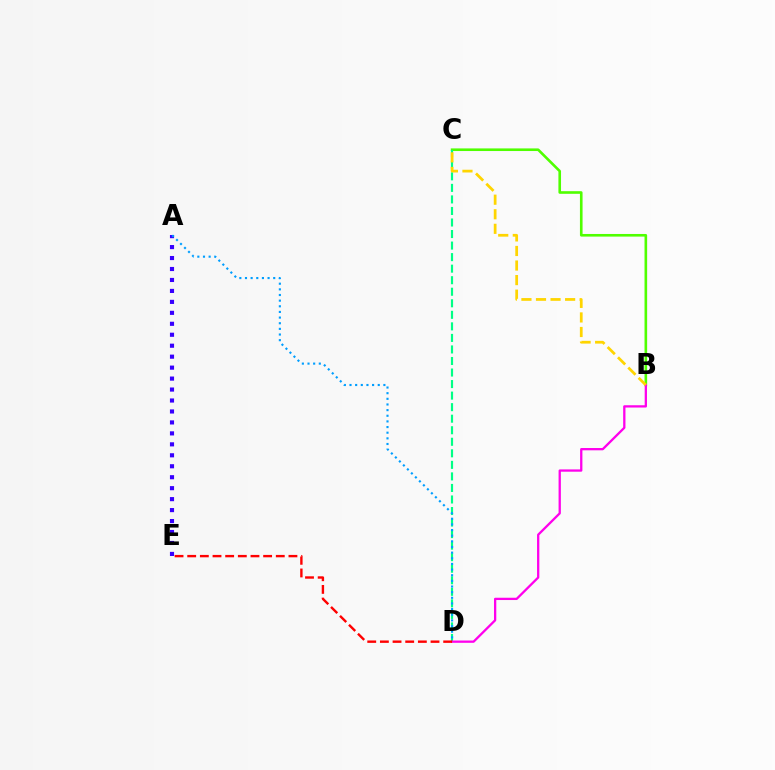{('B', 'C'): [{'color': '#4fff00', 'line_style': 'solid', 'thickness': 1.89}, {'color': '#ffd500', 'line_style': 'dashed', 'thickness': 1.98}], ('A', 'E'): [{'color': '#3700ff', 'line_style': 'dotted', 'thickness': 2.98}], ('C', 'D'): [{'color': '#00ff86', 'line_style': 'dashed', 'thickness': 1.57}], ('A', 'D'): [{'color': '#009eff', 'line_style': 'dotted', 'thickness': 1.53}], ('B', 'D'): [{'color': '#ff00ed', 'line_style': 'solid', 'thickness': 1.65}], ('D', 'E'): [{'color': '#ff0000', 'line_style': 'dashed', 'thickness': 1.72}]}